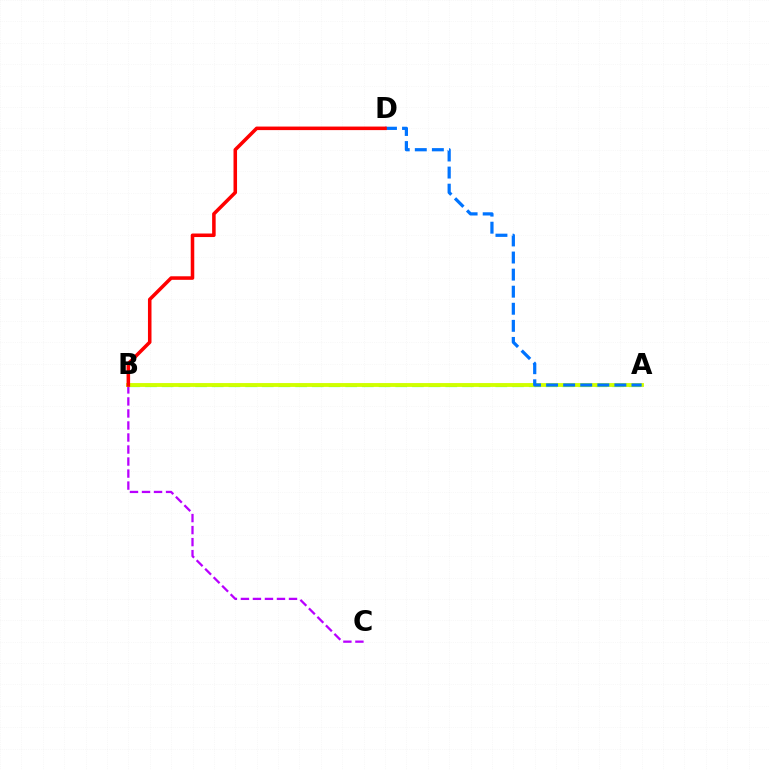{('B', 'C'): [{'color': '#b900ff', 'line_style': 'dashed', 'thickness': 1.63}], ('A', 'B'): [{'color': '#00ff5c', 'line_style': 'dashed', 'thickness': 2.27}, {'color': '#d1ff00', 'line_style': 'solid', 'thickness': 2.78}], ('A', 'D'): [{'color': '#0074ff', 'line_style': 'dashed', 'thickness': 2.32}], ('B', 'D'): [{'color': '#ff0000', 'line_style': 'solid', 'thickness': 2.55}]}